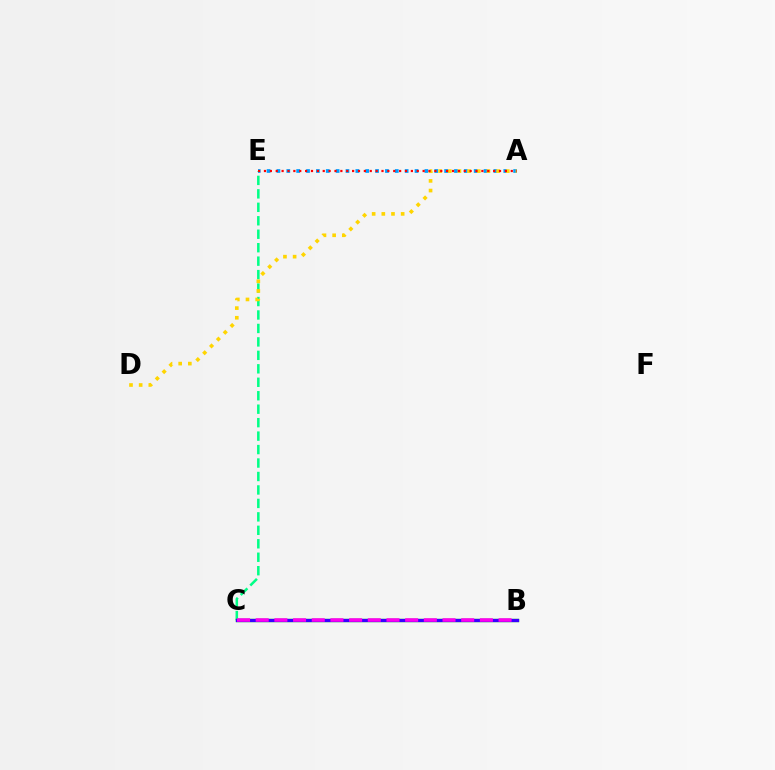{('C', 'E'): [{'color': '#00ff86', 'line_style': 'dashed', 'thickness': 1.83}], ('B', 'C'): [{'color': '#4fff00', 'line_style': 'solid', 'thickness': 2.42}, {'color': '#3700ff', 'line_style': 'solid', 'thickness': 2.38}, {'color': '#ff00ed', 'line_style': 'dashed', 'thickness': 2.54}], ('A', 'E'): [{'color': '#009eff', 'line_style': 'dotted', 'thickness': 2.68}, {'color': '#ff0000', 'line_style': 'dotted', 'thickness': 1.6}], ('A', 'D'): [{'color': '#ffd500', 'line_style': 'dotted', 'thickness': 2.63}]}